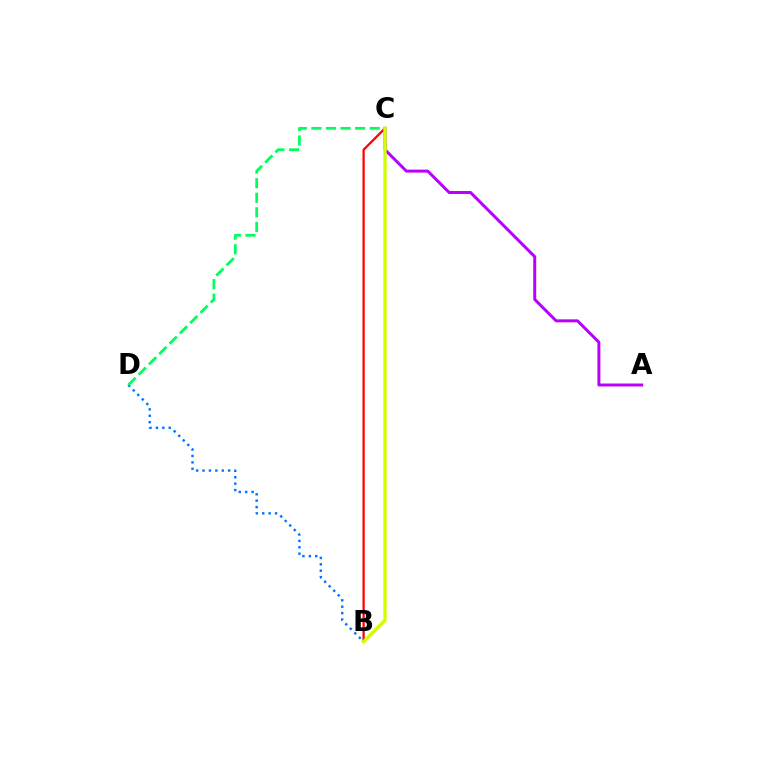{('B', 'C'): [{'color': '#ff0000', 'line_style': 'solid', 'thickness': 1.62}, {'color': '#d1ff00', 'line_style': 'solid', 'thickness': 2.43}], ('B', 'D'): [{'color': '#0074ff', 'line_style': 'dotted', 'thickness': 1.74}], ('A', 'C'): [{'color': '#b900ff', 'line_style': 'solid', 'thickness': 2.15}], ('C', 'D'): [{'color': '#00ff5c', 'line_style': 'dashed', 'thickness': 1.98}]}